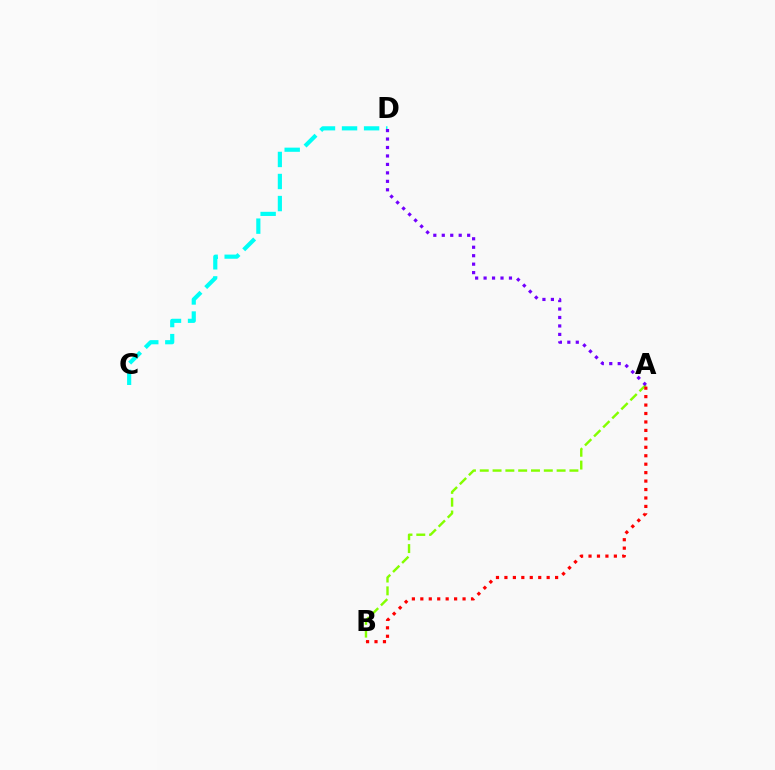{('C', 'D'): [{'color': '#00fff6', 'line_style': 'dashed', 'thickness': 3.0}], ('A', 'B'): [{'color': '#84ff00', 'line_style': 'dashed', 'thickness': 1.74}, {'color': '#ff0000', 'line_style': 'dotted', 'thickness': 2.3}], ('A', 'D'): [{'color': '#7200ff', 'line_style': 'dotted', 'thickness': 2.3}]}